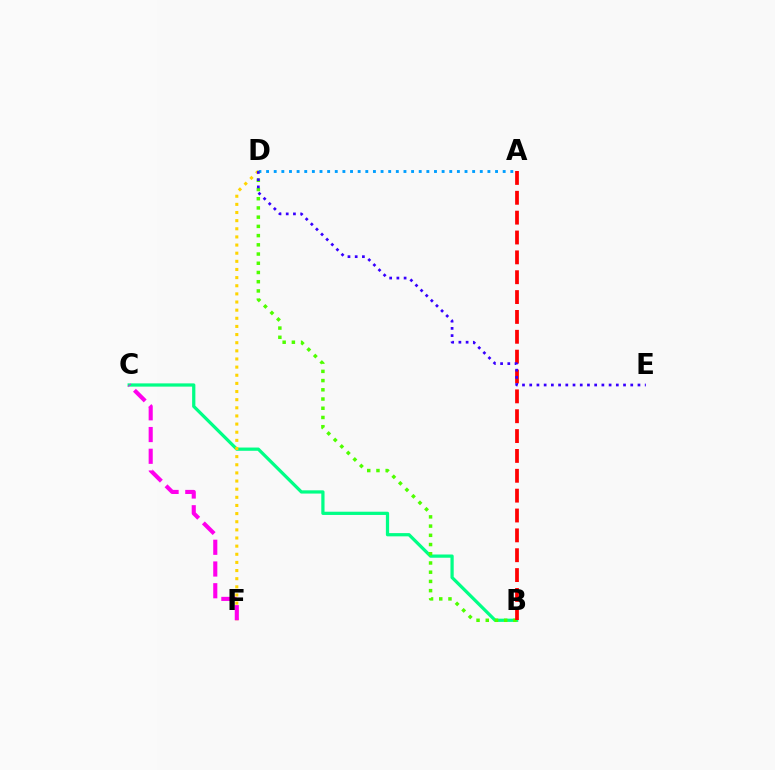{('B', 'C'): [{'color': '#00ff86', 'line_style': 'solid', 'thickness': 2.33}], ('A', 'D'): [{'color': '#009eff', 'line_style': 'dotted', 'thickness': 2.07}], ('B', 'D'): [{'color': '#4fff00', 'line_style': 'dotted', 'thickness': 2.51}], ('D', 'F'): [{'color': '#ffd500', 'line_style': 'dotted', 'thickness': 2.21}], ('A', 'B'): [{'color': '#ff0000', 'line_style': 'dashed', 'thickness': 2.7}], ('C', 'F'): [{'color': '#ff00ed', 'line_style': 'dashed', 'thickness': 2.95}], ('D', 'E'): [{'color': '#3700ff', 'line_style': 'dotted', 'thickness': 1.96}]}